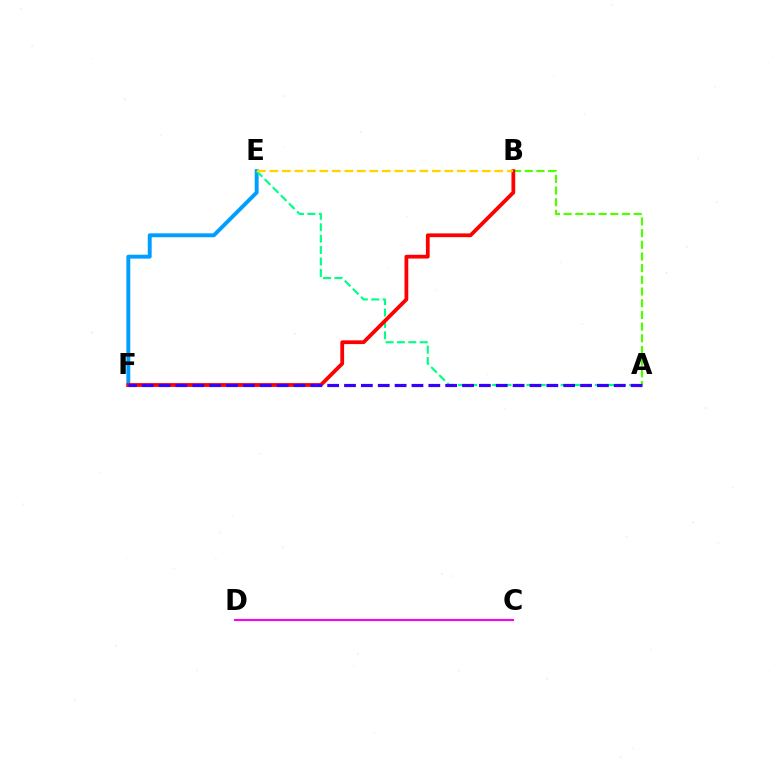{('C', 'D'): [{'color': '#ff00ed', 'line_style': 'solid', 'thickness': 1.51}], ('A', 'B'): [{'color': '#4fff00', 'line_style': 'dashed', 'thickness': 1.59}], ('E', 'F'): [{'color': '#009eff', 'line_style': 'solid', 'thickness': 2.81}], ('A', 'E'): [{'color': '#00ff86', 'line_style': 'dashed', 'thickness': 1.55}], ('B', 'F'): [{'color': '#ff0000', 'line_style': 'solid', 'thickness': 2.72}], ('A', 'F'): [{'color': '#3700ff', 'line_style': 'dashed', 'thickness': 2.29}], ('B', 'E'): [{'color': '#ffd500', 'line_style': 'dashed', 'thickness': 1.7}]}